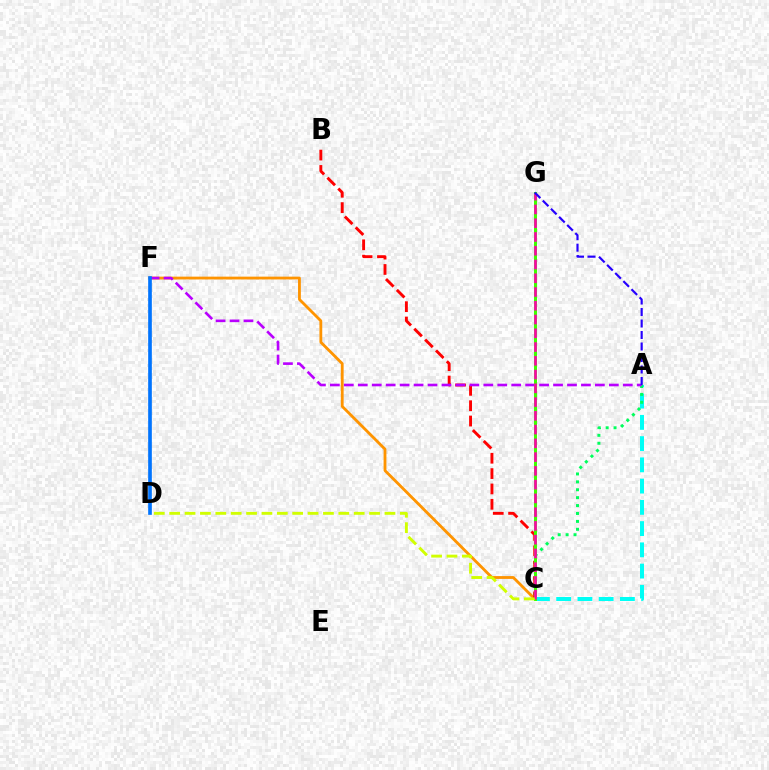{('A', 'C'): [{'color': '#00fff6', 'line_style': 'dashed', 'thickness': 2.89}, {'color': '#00ff5c', 'line_style': 'dotted', 'thickness': 2.15}], ('C', 'F'): [{'color': '#ff9400', 'line_style': 'solid', 'thickness': 2.03}], ('B', 'C'): [{'color': '#ff0000', 'line_style': 'dashed', 'thickness': 2.09}], ('A', 'F'): [{'color': '#b900ff', 'line_style': 'dashed', 'thickness': 1.89}], ('C', 'G'): [{'color': '#3dff00', 'line_style': 'solid', 'thickness': 2.17}, {'color': '#ff00ac', 'line_style': 'dashed', 'thickness': 1.87}], ('C', 'D'): [{'color': '#d1ff00', 'line_style': 'dashed', 'thickness': 2.09}], ('D', 'F'): [{'color': '#0074ff', 'line_style': 'solid', 'thickness': 2.64}], ('A', 'G'): [{'color': '#2500ff', 'line_style': 'dashed', 'thickness': 1.56}]}